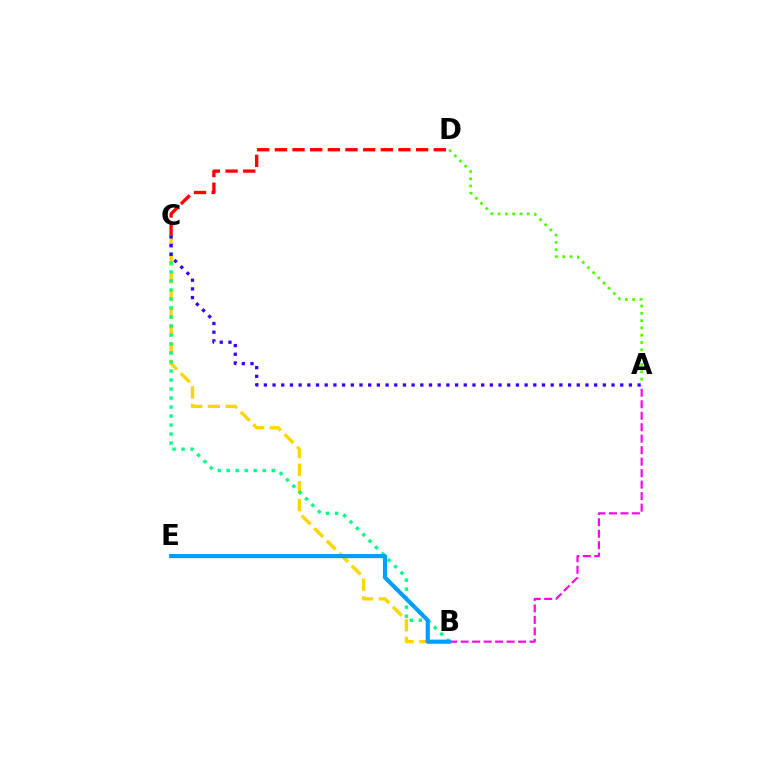{('B', 'C'): [{'color': '#ffd500', 'line_style': 'dashed', 'thickness': 2.4}, {'color': '#00ff86', 'line_style': 'dotted', 'thickness': 2.45}], ('A', 'B'): [{'color': '#ff00ed', 'line_style': 'dashed', 'thickness': 1.56}], ('A', 'D'): [{'color': '#4fff00', 'line_style': 'dotted', 'thickness': 1.98}], ('A', 'C'): [{'color': '#3700ff', 'line_style': 'dotted', 'thickness': 2.36}], ('B', 'E'): [{'color': '#009eff', 'line_style': 'solid', 'thickness': 2.99}], ('C', 'D'): [{'color': '#ff0000', 'line_style': 'dashed', 'thickness': 2.4}]}